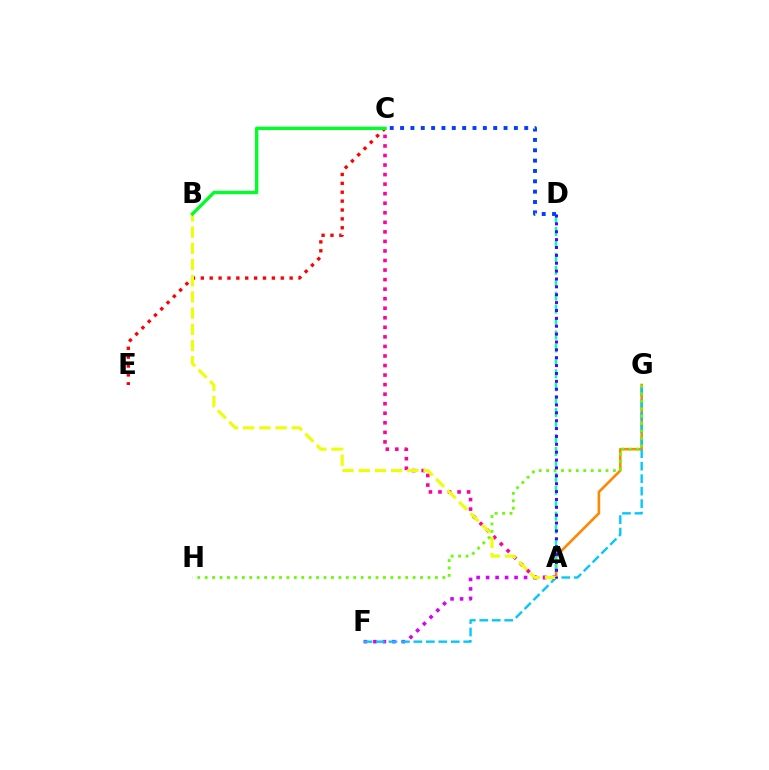{('A', 'G'): [{'color': '#ff8800', 'line_style': 'solid', 'thickness': 1.87}], ('C', 'E'): [{'color': '#ff0000', 'line_style': 'dotted', 'thickness': 2.41}], ('A', 'F'): [{'color': '#d600ff', 'line_style': 'dotted', 'thickness': 2.58}], ('F', 'G'): [{'color': '#00c7ff', 'line_style': 'dashed', 'thickness': 1.69}], ('A', 'D'): [{'color': '#00ffaf', 'line_style': 'dashed', 'thickness': 1.76}, {'color': '#4f00ff', 'line_style': 'dotted', 'thickness': 2.14}], ('A', 'C'): [{'color': '#ff00a0', 'line_style': 'dotted', 'thickness': 2.59}], ('A', 'B'): [{'color': '#eeff00', 'line_style': 'dashed', 'thickness': 2.2}], ('G', 'H'): [{'color': '#66ff00', 'line_style': 'dotted', 'thickness': 2.02}], ('B', 'C'): [{'color': '#00ff27', 'line_style': 'solid', 'thickness': 2.42}], ('C', 'D'): [{'color': '#003fff', 'line_style': 'dotted', 'thickness': 2.81}]}